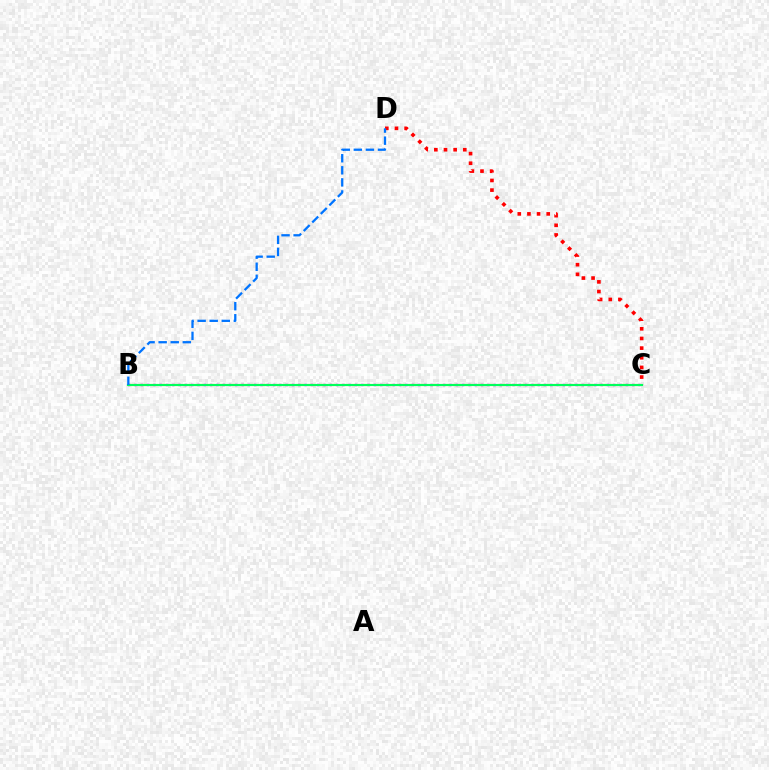{('B', 'C'): [{'color': '#b900ff', 'line_style': 'dotted', 'thickness': 1.71}, {'color': '#d1ff00', 'line_style': 'dashed', 'thickness': 1.52}, {'color': '#00ff5c', 'line_style': 'solid', 'thickness': 1.53}], ('C', 'D'): [{'color': '#ff0000', 'line_style': 'dotted', 'thickness': 2.62}], ('B', 'D'): [{'color': '#0074ff', 'line_style': 'dashed', 'thickness': 1.64}]}